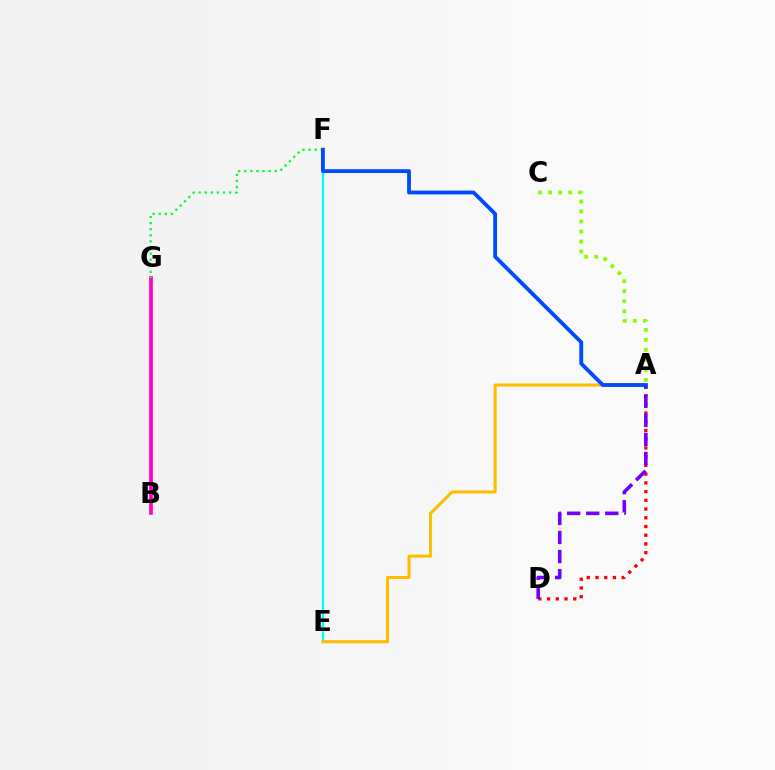{('B', 'G'): [{'color': '#ff00cf', 'line_style': 'solid', 'thickness': 2.65}], ('E', 'F'): [{'color': '#00fff6', 'line_style': 'solid', 'thickness': 1.66}], ('A', 'E'): [{'color': '#ffbd00', 'line_style': 'solid', 'thickness': 2.19}], ('F', 'G'): [{'color': '#00ff39', 'line_style': 'dotted', 'thickness': 1.66}], ('A', 'D'): [{'color': '#ff0000', 'line_style': 'dotted', 'thickness': 2.37}, {'color': '#7200ff', 'line_style': 'dashed', 'thickness': 2.59}], ('A', 'C'): [{'color': '#84ff00', 'line_style': 'dotted', 'thickness': 2.72}], ('A', 'F'): [{'color': '#004bff', 'line_style': 'solid', 'thickness': 2.75}]}